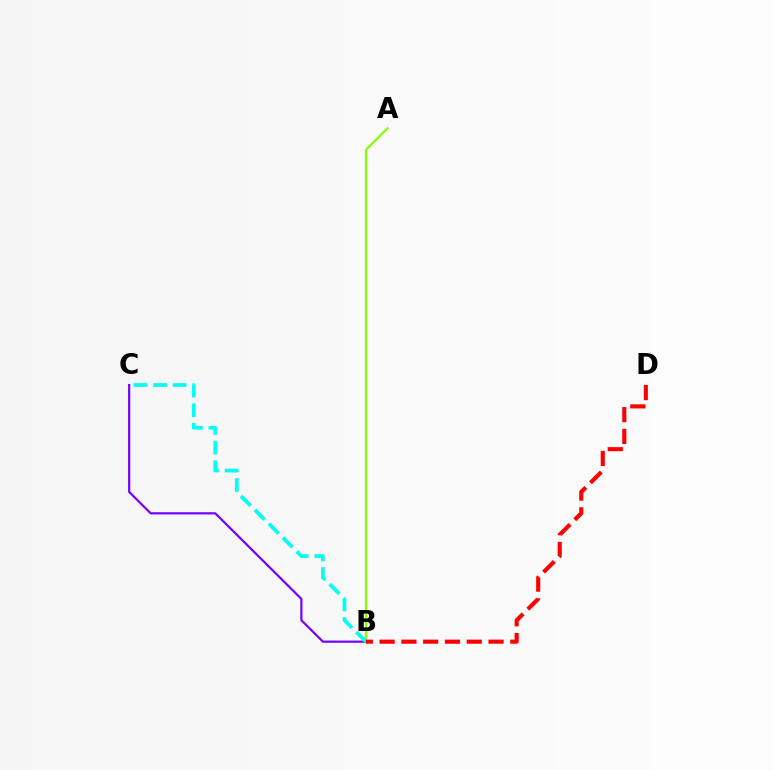{('A', 'B'): [{'color': '#84ff00', 'line_style': 'solid', 'thickness': 1.56}], ('B', 'C'): [{'color': '#7200ff', 'line_style': 'solid', 'thickness': 1.58}, {'color': '#00fff6', 'line_style': 'dashed', 'thickness': 2.67}], ('B', 'D'): [{'color': '#ff0000', 'line_style': 'dashed', 'thickness': 2.96}]}